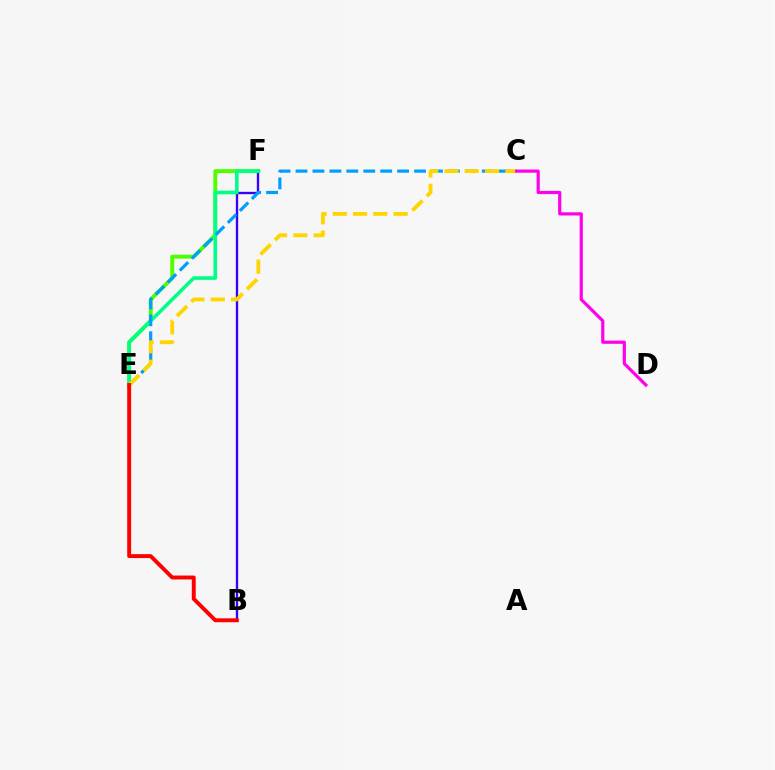{('B', 'F'): [{'color': '#3700ff', 'line_style': 'solid', 'thickness': 1.69}], ('E', 'F'): [{'color': '#4fff00', 'line_style': 'solid', 'thickness': 2.82}, {'color': '#00ff86', 'line_style': 'solid', 'thickness': 2.59}], ('C', 'E'): [{'color': '#009eff', 'line_style': 'dashed', 'thickness': 2.3}, {'color': '#ffd500', 'line_style': 'dashed', 'thickness': 2.75}], ('C', 'D'): [{'color': '#ff00ed', 'line_style': 'solid', 'thickness': 2.3}], ('B', 'E'): [{'color': '#ff0000', 'line_style': 'solid', 'thickness': 2.83}]}